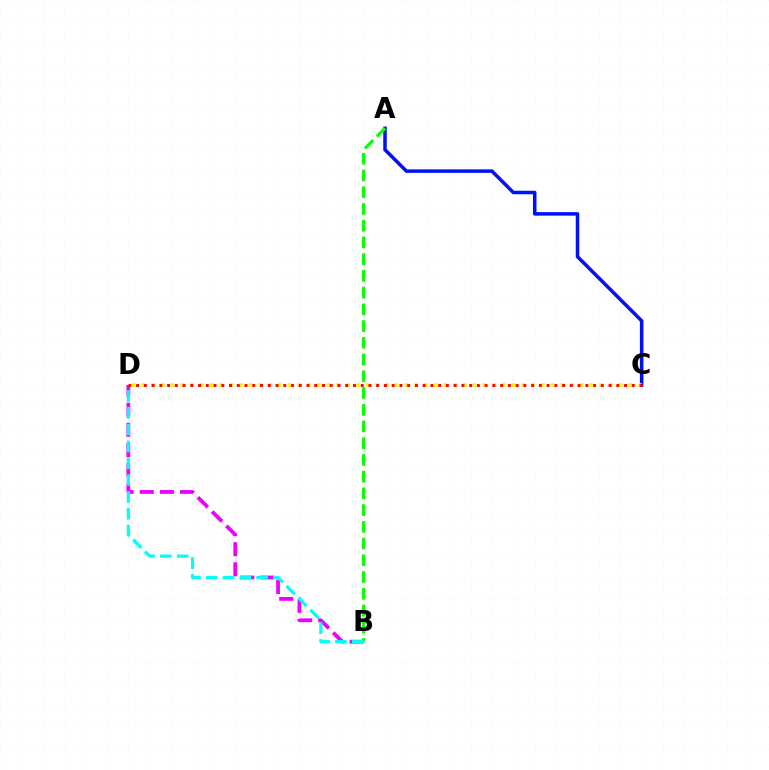{('A', 'C'): [{'color': '#0010ff', 'line_style': 'solid', 'thickness': 2.54}], ('C', 'D'): [{'color': '#fcf500', 'line_style': 'dotted', 'thickness': 2.65}, {'color': '#ff0000', 'line_style': 'dotted', 'thickness': 2.1}], ('B', 'D'): [{'color': '#ee00ff', 'line_style': 'dashed', 'thickness': 2.73}, {'color': '#00fff6', 'line_style': 'dashed', 'thickness': 2.29}], ('A', 'B'): [{'color': '#08ff00', 'line_style': 'dashed', 'thickness': 2.27}]}